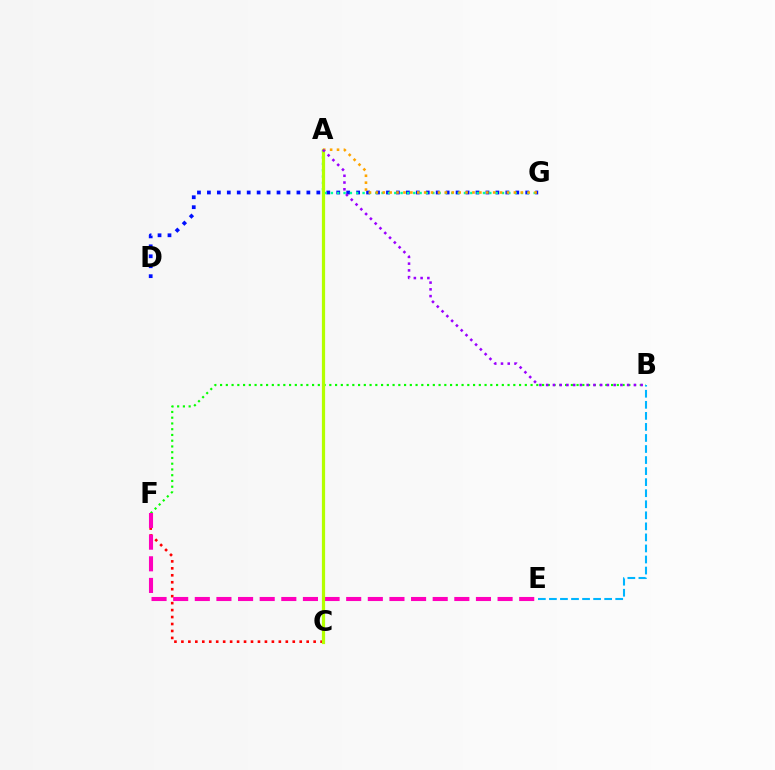{('C', 'F'): [{'color': '#ff0000', 'line_style': 'dotted', 'thickness': 1.89}], ('D', 'G'): [{'color': '#0010ff', 'line_style': 'dotted', 'thickness': 2.7}], ('B', 'F'): [{'color': '#08ff00', 'line_style': 'dotted', 'thickness': 1.56}], ('A', 'G'): [{'color': '#00ff9d', 'line_style': 'dotted', 'thickness': 1.72}, {'color': '#ffa500', 'line_style': 'dotted', 'thickness': 1.88}], ('B', 'E'): [{'color': '#00b5ff', 'line_style': 'dashed', 'thickness': 1.5}], ('E', 'F'): [{'color': '#ff00bd', 'line_style': 'dashed', 'thickness': 2.94}], ('A', 'C'): [{'color': '#b3ff00', 'line_style': 'solid', 'thickness': 2.31}], ('A', 'B'): [{'color': '#9b00ff', 'line_style': 'dotted', 'thickness': 1.83}]}